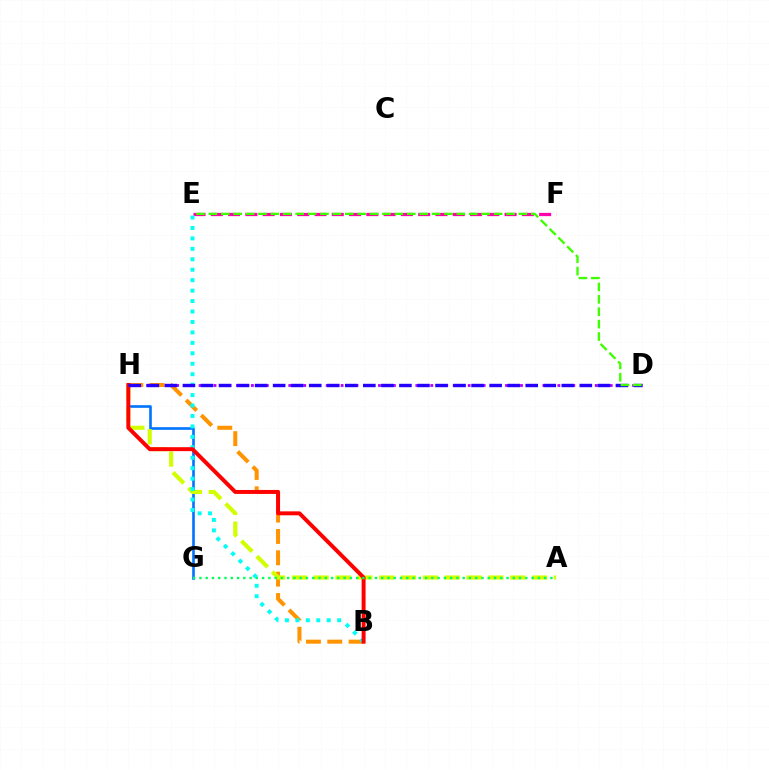{('D', 'H'): [{'color': '#b900ff', 'line_style': 'dotted', 'thickness': 2.03}, {'color': '#2500ff', 'line_style': 'dashed', 'thickness': 2.45}], ('E', 'F'): [{'color': '#ff00ac', 'line_style': 'dashed', 'thickness': 2.35}], ('G', 'H'): [{'color': '#0074ff', 'line_style': 'solid', 'thickness': 1.9}], ('B', 'H'): [{'color': '#ff9400', 'line_style': 'dashed', 'thickness': 2.9}, {'color': '#ff0000', 'line_style': 'solid', 'thickness': 2.84}], ('A', 'H'): [{'color': '#d1ff00', 'line_style': 'dashed', 'thickness': 2.97}], ('B', 'E'): [{'color': '#00fff6', 'line_style': 'dotted', 'thickness': 2.84}], ('A', 'G'): [{'color': '#00ff5c', 'line_style': 'dotted', 'thickness': 1.7}], ('D', 'E'): [{'color': '#3dff00', 'line_style': 'dashed', 'thickness': 1.68}]}